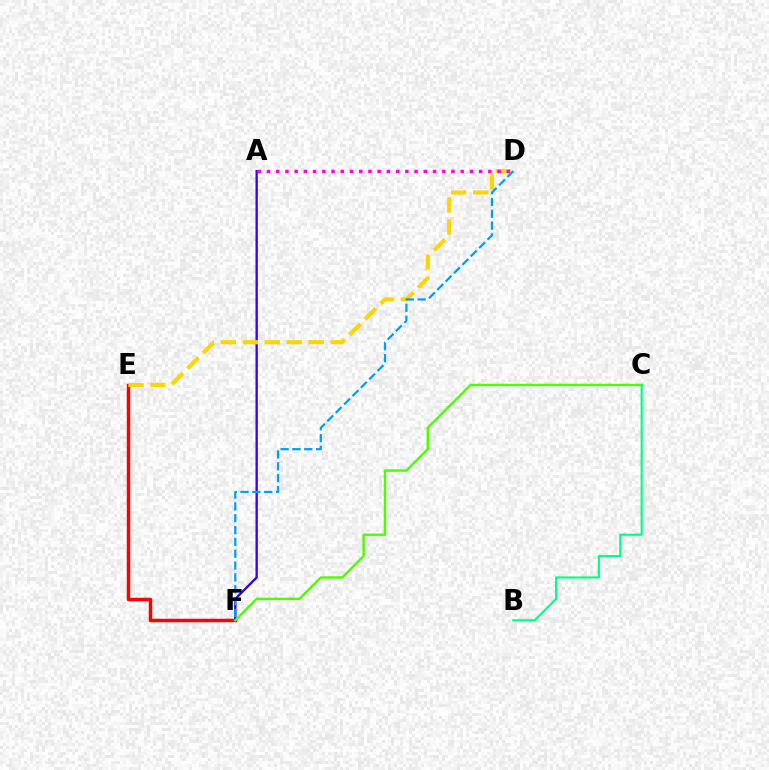{('E', 'F'): [{'color': '#ff0000', 'line_style': 'solid', 'thickness': 2.5}], ('A', 'F'): [{'color': '#3700ff', 'line_style': 'solid', 'thickness': 1.7}], ('D', 'E'): [{'color': '#ffd500', 'line_style': 'dashed', 'thickness': 2.99}], ('A', 'D'): [{'color': '#ff00ed', 'line_style': 'dotted', 'thickness': 2.51}], ('D', 'F'): [{'color': '#009eff', 'line_style': 'dashed', 'thickness': 1.61}], ('C', 'F'): [{'color': '#4fff00', 'line_style': 'solid', 'thickness': 1.75}], ('B', 'C'): [{'color': '#00ff86', 'line_style': 'solid', 'thickness': 1.54}]}